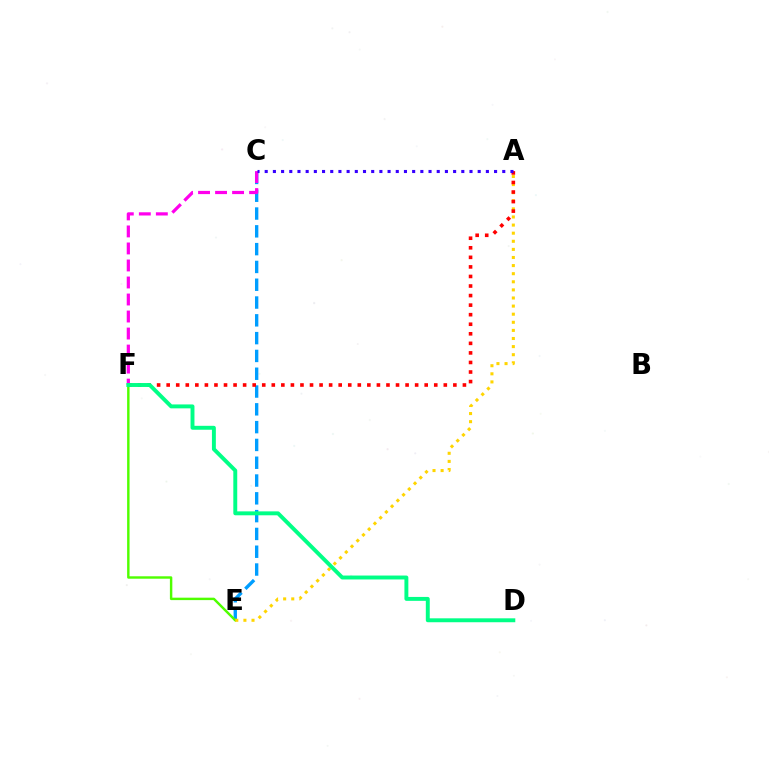{('C', 'E'): [{'color': '#009eff', 'line_style': 'dashed', 'thickness': 2.42}], ('C', 'F'): [{'color': '#ff00ed', 'line_style': 'dashed', 'thickness': 2.31}], ('E', 'F'): [{'color': '#4fff00', 'line_style': 'solid', 'thickness': 1.75}], ('A', 'E'): [{'color': '#ffd500', 'line_style': 'dotted', 'thickness': 2.2}], ('A', 'F'): [{'color': '#ff0000', 'line_style': 'dotted', 'thickness': 2.6}], ('A', 'C'): [{'color': '#3700ff', 'line_style': 'dotted', 'thickness': 2.23}], ('D', 'F'): [{'color': '#00ff86', 'line_style': 'solid', 'thickness': 2.82}]}